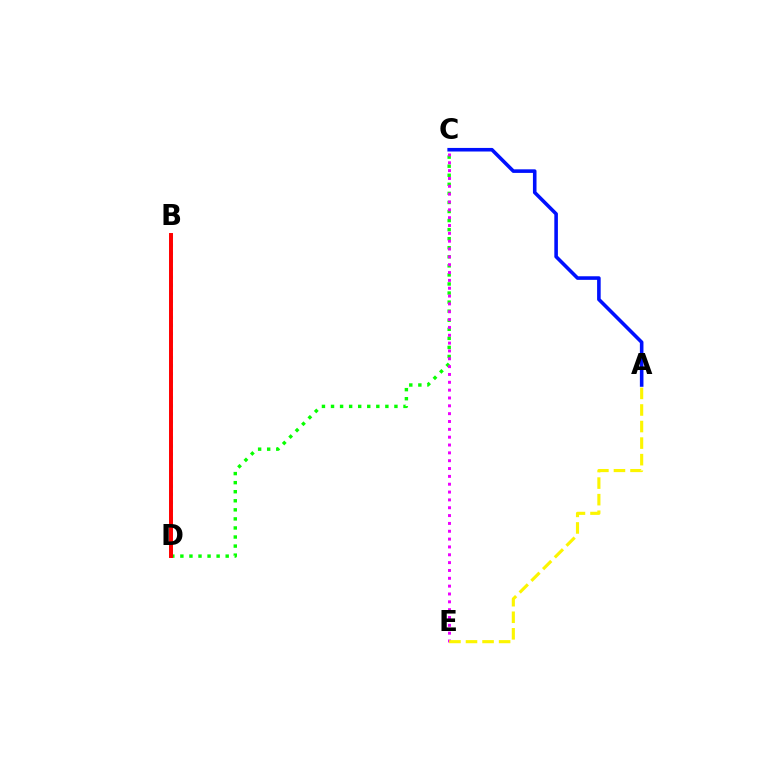{('B', 'D'): [{'color': '#00fff6', 'line_style': 'dotted', 'thickness': 2.18}, {'color': '#ff0000', 'line_style': 'solid', 'thickness': 2.85}], ('C', 'D'): [{'color': '#08ff00', 'line_style': 'dotted', 'thickness': 2.46}], ('A', 'C'): [{'color': '#0010ff', 'line_style': 'solid', 'thickness': 2.58}], ('C', 'E'): [{'color': '#ee00ff', 'line_style': 'dotted', 'thickness': 2.13}], ('A', 'E'): [{'color': '#fcf500', 'line_style': 'dashed', 'thickness': 2.25}]}